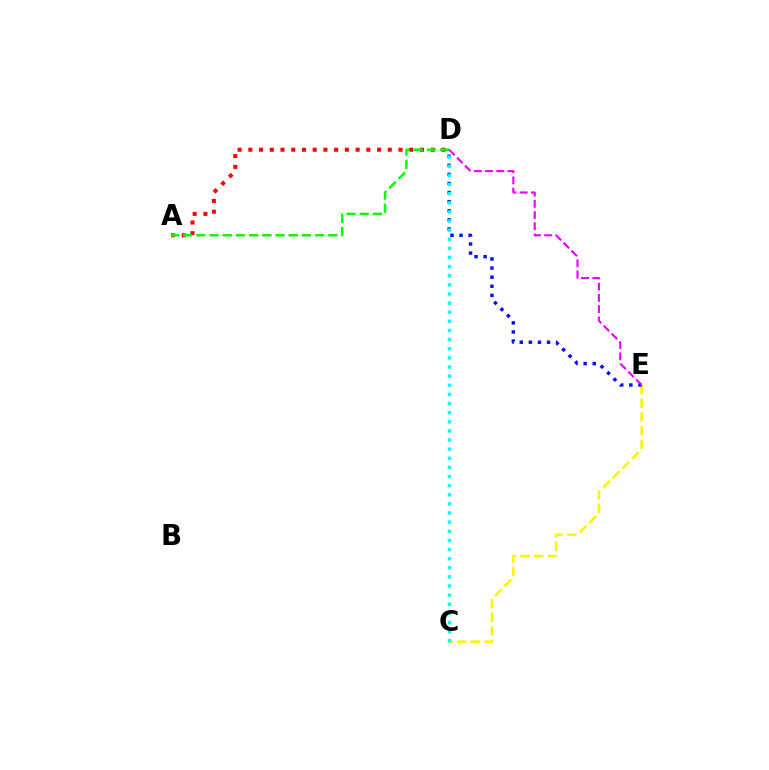{('C', 'E'): [{'color': '#fcf500', 'line_style': 'dashed', 'thickness': 1.85}], ('A', 'D'): [{'color': '#ff0000', 'line_style': 'dotted', 'thickness': 2.92}, {'color': '#08ff00', 'line_style': 'dashed', 'thickness': 1.79}], ('D', 'E'): [{'color': '#0010ff', 'line_style': 'dotted', 'thickness': 2.47}, {'color': '#ee00ff', 'line_style': 'dashed', 'thickness': 1.52}], ('C', 'D'): [{'color': '#00fff6', 'line_style': 'dotted', 'thickness': 2.48}]}